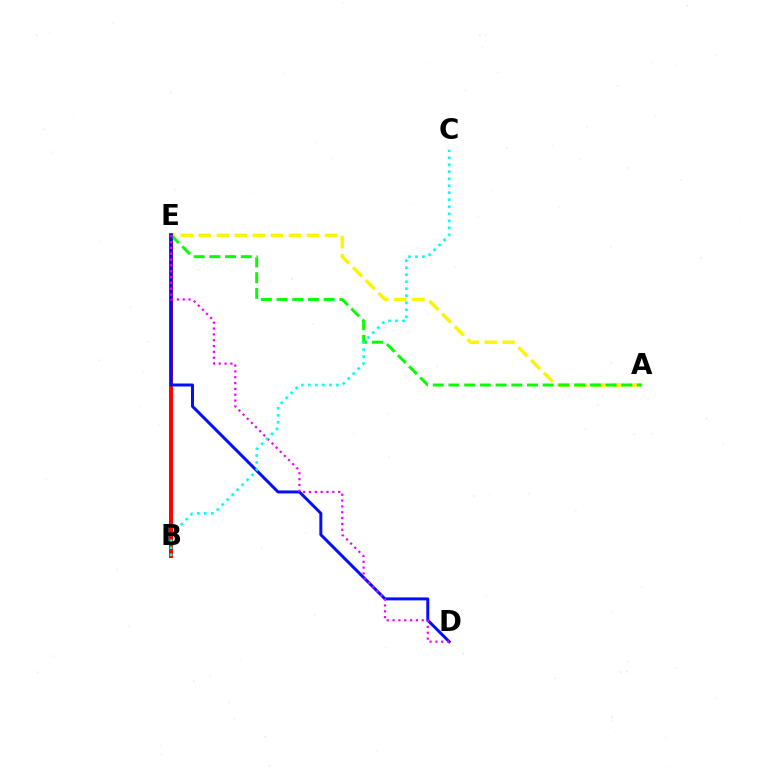{('A', 'E'): [{'color': '#fcf500', 'line_style': 'dashed', 'thickness': 2.45}, {'color': '#08ff00', 'line_style': 'dashed', 'thickness': 2.13}], ('B', 'E'): [{'color': '#ff0000', 'line_style': 'solid', 'thickness': 2.87}], ('D', 'E'): [{'color': '#0010ff', 'line_style': 'solid', 'thickness': 2.15}, {'color': '#ee00ff', 'line_style': 'dotted', 'thickness': 1.59}], ('B', 'C'): [{'color': '#00fff6', 'line_style': 'dotted', 'thickness': 1.9}]}